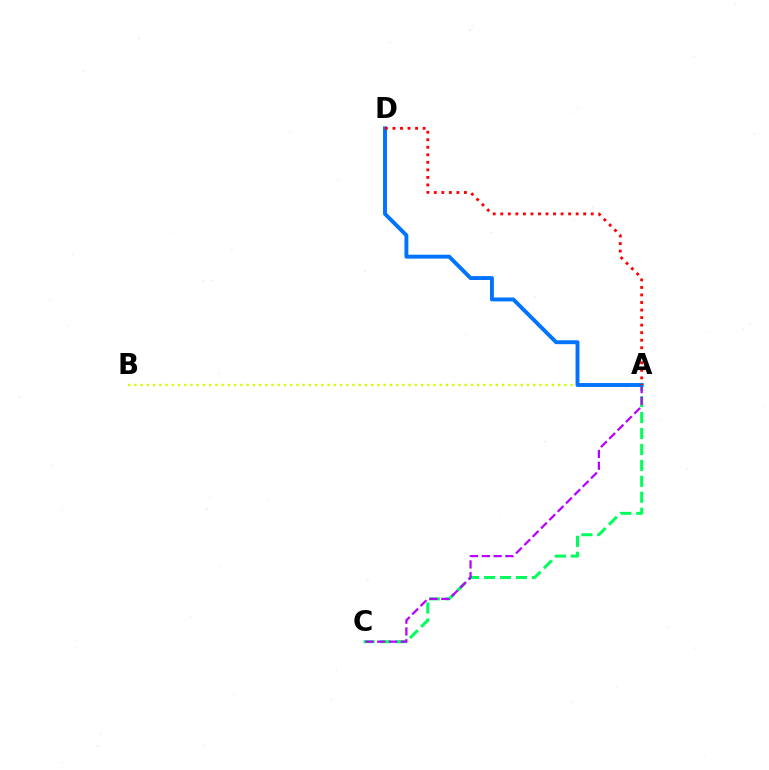{('A', 'C'): [{'color': '#00ff5c', 'line_style': 'dashed', 'thickness': 2.17}, {'color': '#b900ff', 'line_style': 'dashed', 'thickness': 1.6}], ('A', 'B'): [{'color': '#d1ff00', 'line_style': 'dotted', 'thickness': 1.69}], ('A', 'D'): [{'color': '#0074ff', 'line_style': 'solid', 'thickness': 2.81}, {'color': '#ff0000', 'line_style': 'dotted', 'thickness': 2.05}]}